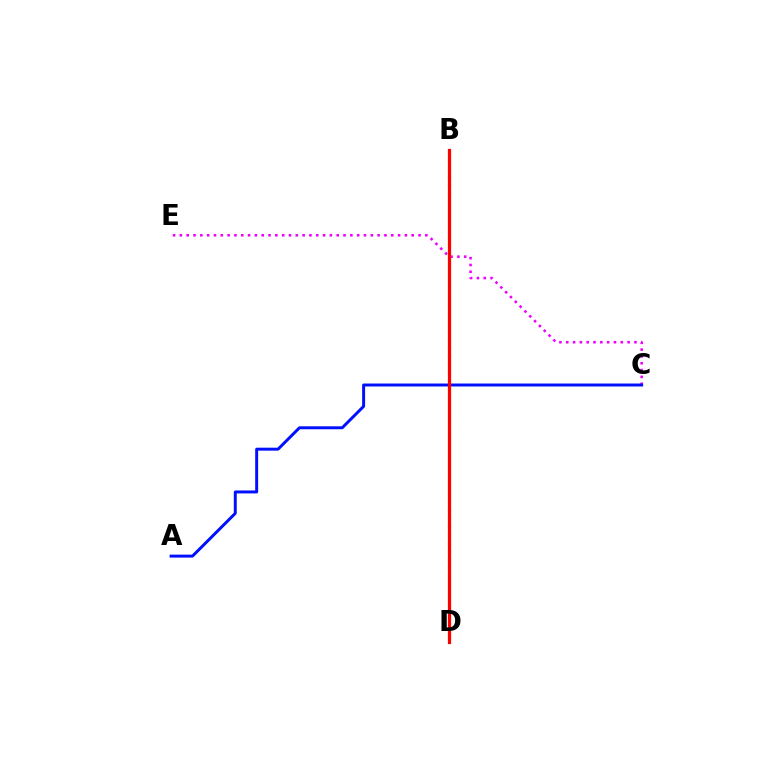{('B', 'D'): [{'color': '#00fff6', 'line_style': 'dotted', 'thickness': 1.81}, {'color': '#08ff00', 'line_style': 'dotted', 'thickness': 2.21}, {'color': '#fcf500', 'line_style': 'dotted', 'thickness': 2.31}, {'color': '#ff0000', 'line_style': 'solid', 'thickness': 2.3}], ('C', 'E'): [{'color': '#ee00ff', 'line_style': 'dotted', 'thickness': 1.85}], ('A', 'C'): [{'color': '#0010ff', 'line_style': 'solid', 'thickness': 2.13}]}